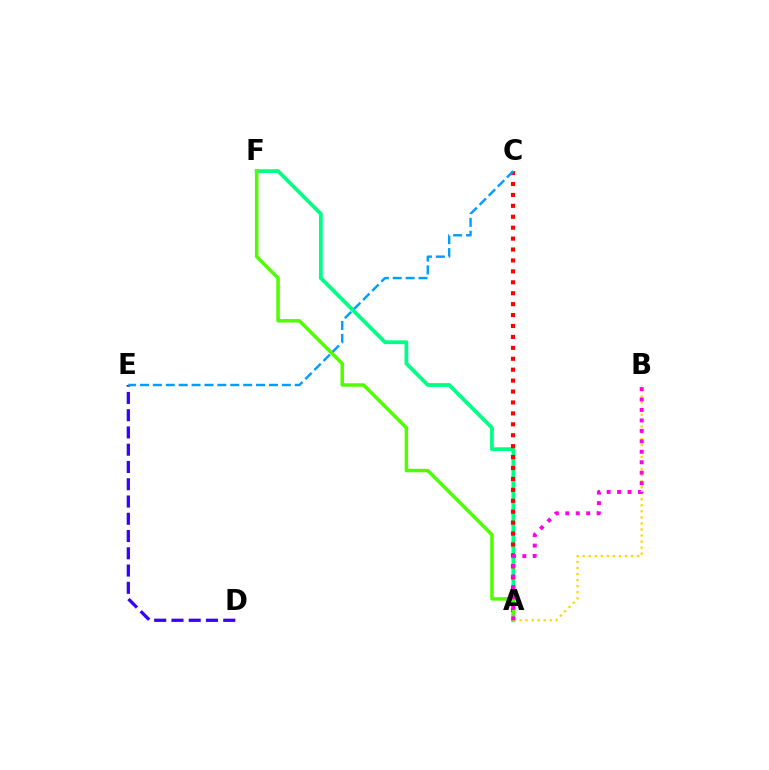{('A', 'F'): [{'color': '#00ff86', 'line_style': 'solid', 'thickness': 2.72}, {'color': '#4fff00', 'line_style': 'solid', 'thickness': 2.51}], ('A', 'C'): [{'color': '#ff0000', 'line_style': 'dotted', 'thickness': 2.97}], ('D', 'E'): [{'color': '#3700ff', 'line_style': 'dashed', 'thickness': 2.35}], ('A', 'B'): [{'color': '#ffd500', 'line_style': 'dotted', 'thickness': 1.64}, {'color': '#ff00ed', 'line_style': 'dotted', 'thickness': 2.84}], ('C', 'E'): [{'color': '#009eff', 'line_style': 'dashed', 'thickness': 1.75}]}